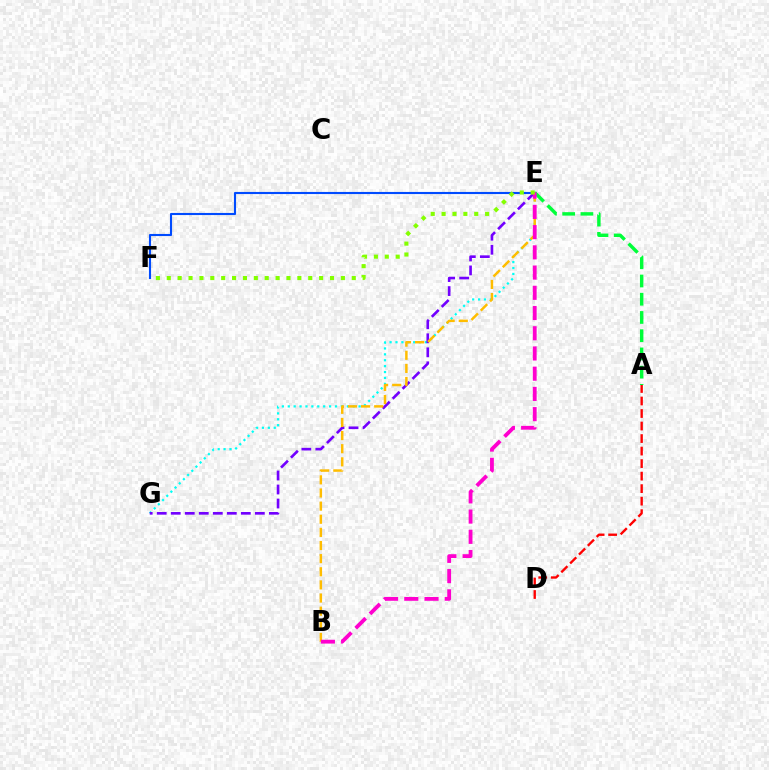{('A', 'E'): [{'color': '#00ff39', 'line_style': 'dashed', 'thickness': 2.48}], ('E', 'G'): [{'color': '#00fff6', 'line_style': 'dotted', 'thickness': 1.6}, {'color': '#7200ff', 'line_style': 'dashed', 'thickness': 1.9}], ('A', 'D'): [{'color': '#ff0000', 'line_style': 'dashed', 'thickness': 1.7}], ('E', 'F'): [{'color': '#004bff', 'line_style': 'solid', 'thickness': 1.52}, {'color': '#84ff00', 'line_style': 'dotted', 'thickness': 2.96}], ('B', 'E'): [{'color': '#ffbd00', 'line_style': 'dashed', 'thickness': 1.78}, {'color': '#ff00cf', 'line_style': 'dashed', 'thickness': 2.75}]}